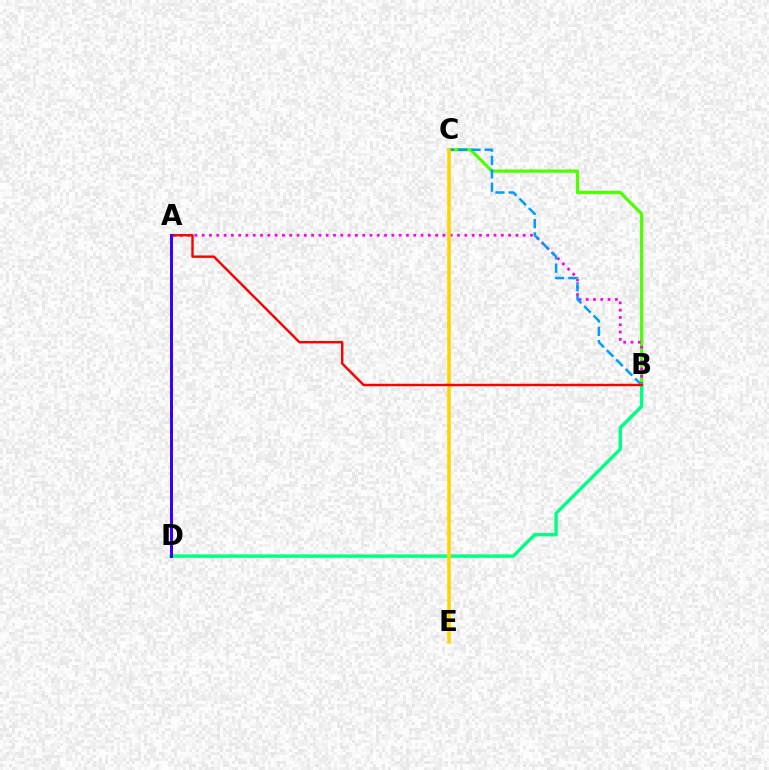{('B', 'C'): [{'color': '#4fff00', 'line_style': 'solid', 'thickness': 2.34}, {'color': '#009eff', 'line_style': 'dashed', 'thickness': 1.81}], ('A', 'B'): [{'color': '#ff00ed', 'line_style': 'dotted', 'thickness': 1.98}, {'color': '#ff0000', 'line_style': 'solid', 'thickness': 1.75}], ('B', 'D'): [{'color': '#00ff86', 'line_style': 'solid', 'thickness': 2.45}], ('C', 'E'): [{'color': '#ffd500', 'line_style': 'solid', 'thickness': 2.55}], ('A', 'D'): [{'color': '#3700ff', 'line_style': 'solid', 'thickness': 2.15}]}